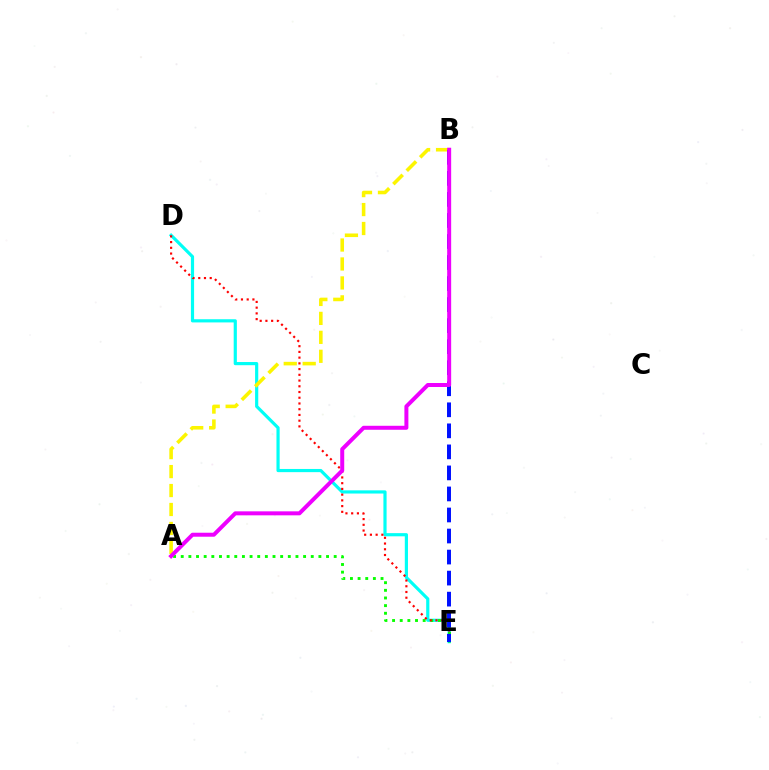{('D', 'E'): [{'color': '#00fff6', 'line_style': 'solid', 'thickness': 2.29}, {'color': '#ff0000', 'line_style': 'dotted', 'thickness': 1.56}], ('A', 'E'): [{'color': '#08ff00', 'line_style': 'dotted', 'thickness': 2.08}], ('A', 'B'): [{'color': '#fcf500', 'line_style': 'dashed', 'thickness': 2.57}, {'color': '#ee00ff', 'line_style': 'solid', 'thickness': 2.87}], ('B', 'E'): [{'color': '#0010ff', 'line_style': 'dashed', 'thickness': 2.86}]}